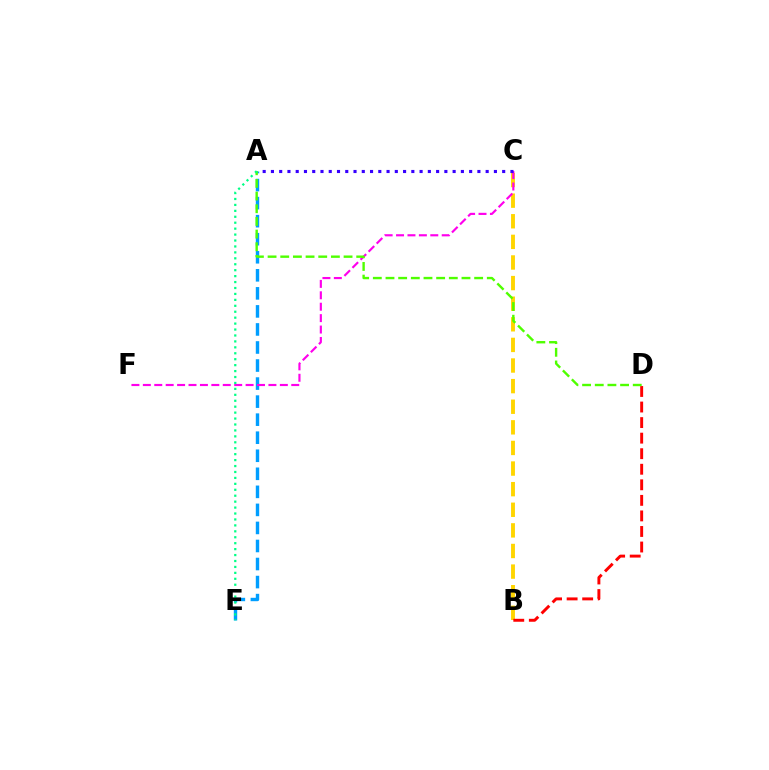{('A', 'E'): [{'color': '#009eff', 'line_style': 'dashed', 'thickness': 2.45}, {'color': '#00ff86', 'line_style': 'dotted', 'thickness': 1.61}], ('B', 'C'): [{'color': '#ffd500', 'line_style': 'dashed', 'thickness': 2.8}], ('B', 'D'): [{'color': '#ff0000', 'line_style': 'dashed', 'thickness': 2.11}], ('C', 'F'): [{'color': '#ff00ed', 'line_style': 'dashed', 'thickness': 1.55}], ('A', 'D'): [{'color': '#4fff00', 'line_style': 'dashed', 'thickness': 1.72}], ('A', 'C'): [{'color': '#3700ff', 'line_style': 'dotted', 'thickness': 2.24}]}